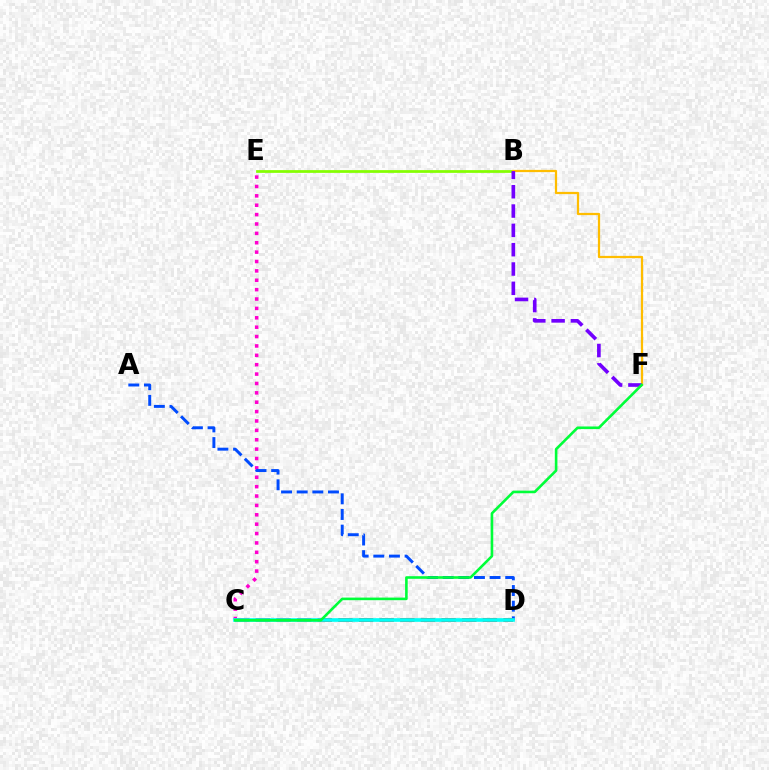{('C', 'E'): [{'color': '#ff00cf', 'line_style': 'dotted', 'thickness': 2.55}], ('A', 'D'): [{'color': '#004bff', 'line_style': 'dashed', 'thickness': 2.12}], ('C', 'D'): [{'color': '#ff0000', 'line_style': 'dashed', 'thickness': 2.8}, {'color': '#00fff6', 'line_style': 'solid', 'thickness': 2.62}], ('B', 'E'): [{'color': '#84ff00', 'line_style': 'solid', 'thickness': 1.98}], ('B', 'F'): [{'color': '#ffbd00', 'line_style': 'solid', 'thickness': 1.61}, {'color': '#7200ff', 'line_style': 'dashed', 'thickness': 2.62}], ('C', 'F'): [{'color': '#00ff39', 'line_style': 'solid', 'thickness': 1.88}]}